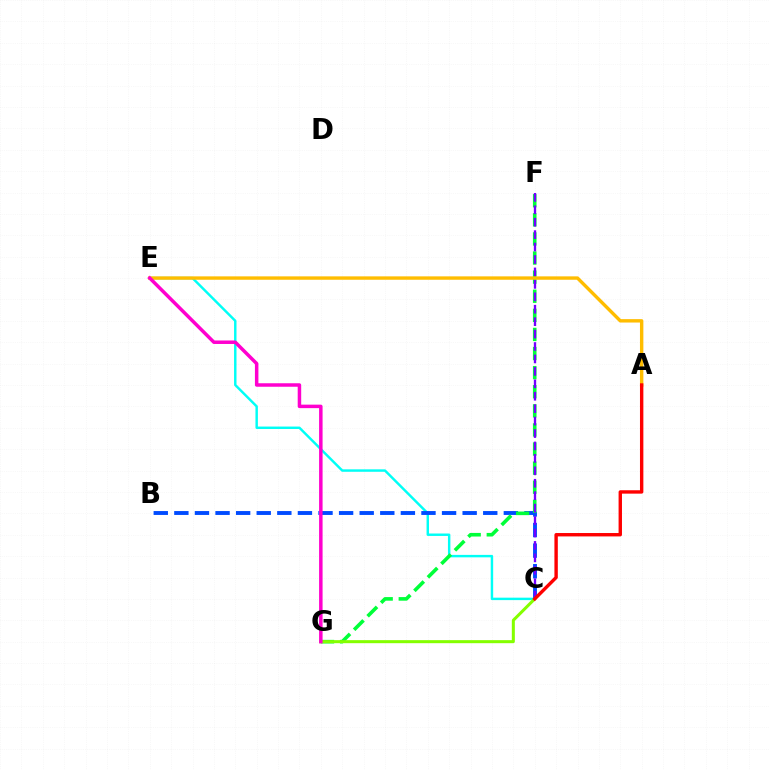{('C', 'E'): [{'color': '#00fff6', 'line_style': 'solid', 'thickness': 1.76}], ('B', 'C'): [{'color': '#004bff', 'line_style': 'dashed', 'thickness': 2.8}], ('F', 'G'): [{'color': '#00ff39', 'line_style': 'dashed', 'thickness': 2.59}], ('C', 'G'): [{'color': '#84ff00', 'line_style': 'solid', 'thickness': 2.18}], ('C', 'F'): [{'color': '#7200ff', 'line_style': 'dashed', 'thickness': 1.69}], ('A', 'E'): [{'color': '#ffbd00', 'line_style': 'solid', 'thickness': 2.44}], ('E', 'G'): [{'color': '#ff00cf', 'line_style': 'solid', 'thickness': 2.51}], ('A', 'C'): [{'color': '#ff0000', 'line_style': 'solid', 'thickness': 2.44}]}